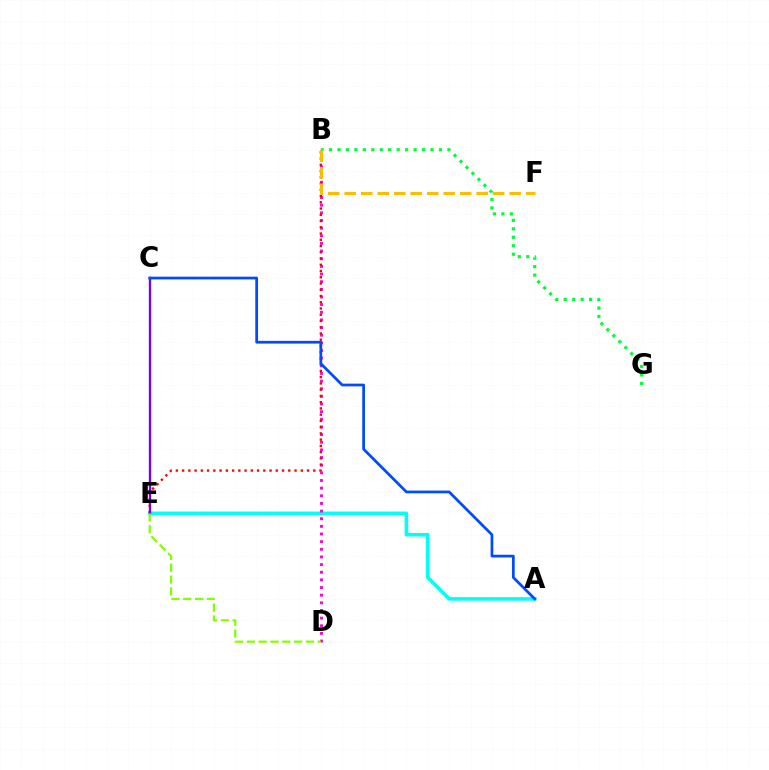{('A', 'E'): [{'color': '#00fff6', 'line_style': 'solid', 'thickness': 2.57}], ('B', 'D'): [{'color': '#ff00cf', 'line_style': 'dotted', 'thickness': 2.08}], ('B', 'E'): [{'color': '#ff0000', 'line_style': 'dotted', 'thickness': 1.7}], ('B', 'G'): [{'color': '#00ff39', 'line_style': 'dotted', 'thickness': 2.3}], ('B', 'F'): [{'color': '#ffbd00', 'line_style': 'dashed', 'thickness': 2.24}], ('C', 'E'): [{'color': '#7200ff', 'line_style': 'solid', 'thickness': 1.67}], ('A', 'C'): [{'color': '#004bff', 'line_style': 'solid', 'thickness': 1.97}], ('D', 'E'): [{'color': '#84ff00', 'line_style': 'dashed', 'thickness': 1.61}]}